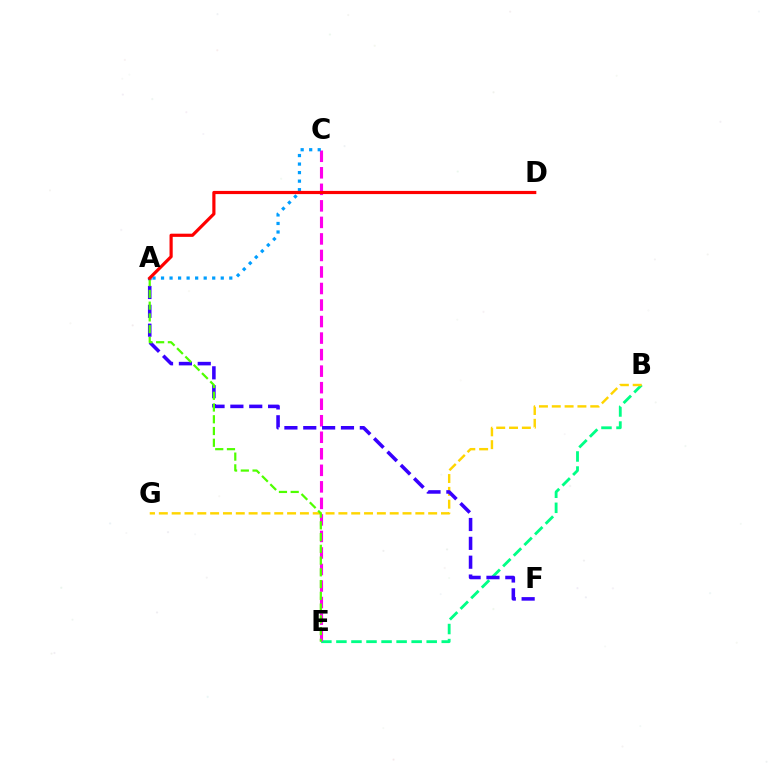{('B', 'E'): [{'color': '#00ff86', 'line_style': 'dashed', 'thickness': 2.04}], ('C', 'E'): [{'color': '#ff00ed', 'line_style': 'dashed', 'thickness': 2.25}], ('B', 'G'): [{'color': '#ffd500', 'line_style': 'dashed', 'thickness': 1.74}], ('A', 'C'): [{'color': '#009eff', 'line_style': 'dotted', 'thickness': 2.32}], ('A', 'F'): [{'color': '#3700ff', 'line_style': 'dashed', 'thickness': 2.56}], ('A', 'E'): [{'color': '#4fff00', 'line_style': 'dashed', 'thickness': 1.6}], ('A', 'D'): [{'color': '#ff0000', 'line_style': 'solid', 'thickness': 2.29}]}